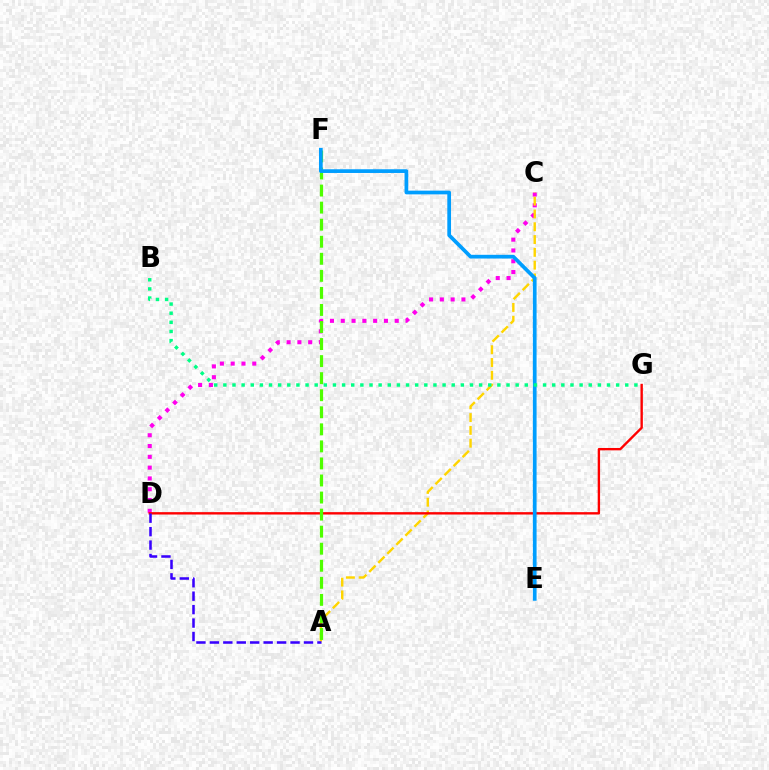{('C', 'D'): [{'color': '#ff00ed', 'line_style': 'dotted', 'thickness': 2.93}], ('A', 'C'): [{'color': '#ffd500', 'line_style': 'dashed', 'thickness': 1.74}], ('D', 'G'): [{'color': '#ff0000', 'line_style': 'solid', 'thickness': 1.71}], ('A', 'F'): [{'color': '#4fff00', 'line_style': 'dashed', 'thickness': 2.32}], ('E', 'F'): [{'color': '#009eff', 'line_style': 'solid', 'thickness': 2.67}], ('B', 'G'): [{'color': '#00ff86', 'line_style': 'dotted', 'thickness': 2.48}], ('A', 'D'): [{'color': '#3700ff', 'line_style': 'dashed', 'thickness': 1.83}]}